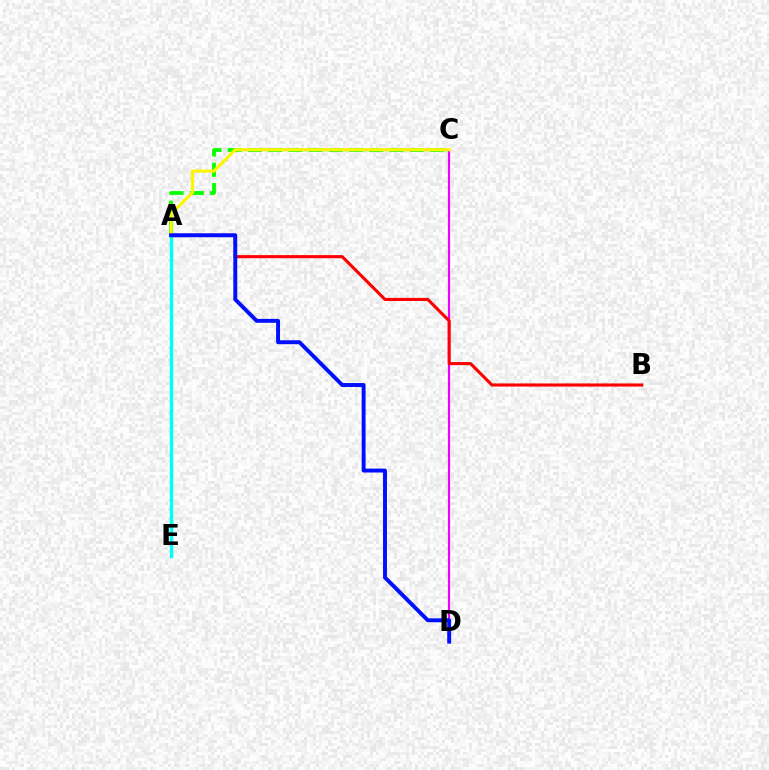{('A', 'C'): [{'color': '#08ff00', 'line_style': 'dashed', 'thickness': 2.75}, {'color': '#fcf500', 'line_style': 'solid', 'thickness': 2.24}], ('C', 'D'): [{'color': '#ee00ff', 'line_style': 'solid', 'thickness': 1.57}], ('A', 'B'): [{'color': '#ff0000', 'line_style': 'solid', 'thickness': 2.23}], ('A', 'E'): [{'color': '#00fff6', 'line_style': 'solid', 'thickness': 2.47}], ('A', 'D'): [{'color': '#0010ff', 'line_style': 'solid', 'thickness': 2.82}]}